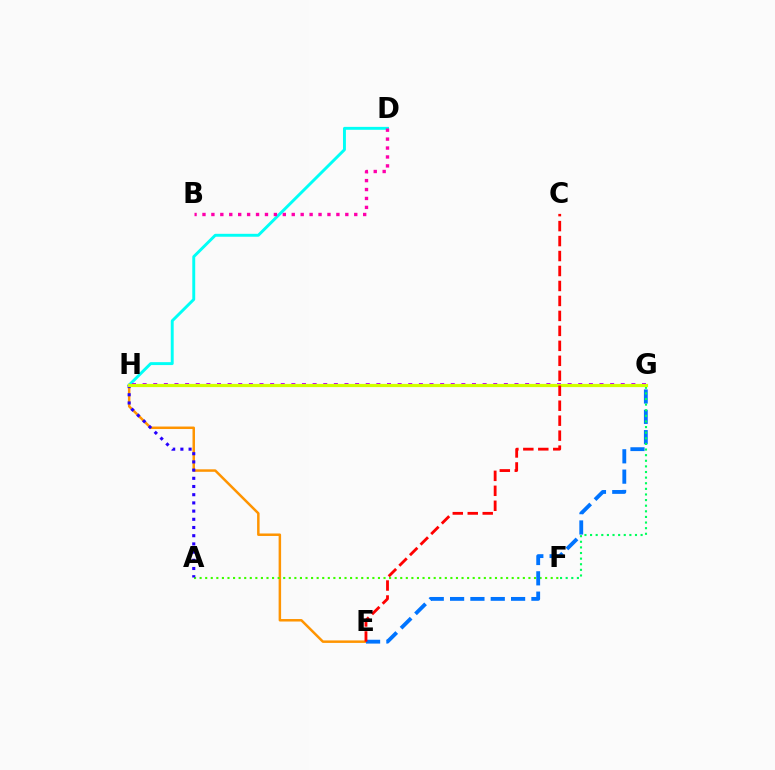{('D', 'H'): [{'color': '#00fff6', 'line_style': 'solid', 'thickness': 2.1}], ('E', 'H'): [{'color': '#ff9400', 'line_style': 'solid', 'thickness': 1.79}], ('A', 'F'): [{'color': '#3dff00', 'line_style': 'dotted', 'thickness': 1.51}], ('A', 'H'): [{'color': '#2500ff', 'line_style': 'dotted', 'thickness': 2.23}], ('E', 'G'): [{'color': '#0074ff', 'line_style': 'dashed', 'thickness': 2.76}], ('F', 'G'): [{'color': '#00ff5c', 'line_style': 'dotted', 'thickness': 1.53}], ('G', 'H'): [{'color': '#b900ff', 'line_style': 'dotted', 'thickness': 2.89}, {'color': '#d1ff00', 'line_style': 'solid', 'thickness': 2.3}], ('B', 'D'): [{'color': '#ff00ac', 'line_style': 'dotted', 'thickness': 2.43}], ('C', 'E'): [{'color': '#ff0000', 'line_style': 'dashed', 'thickness': 2.03}]}